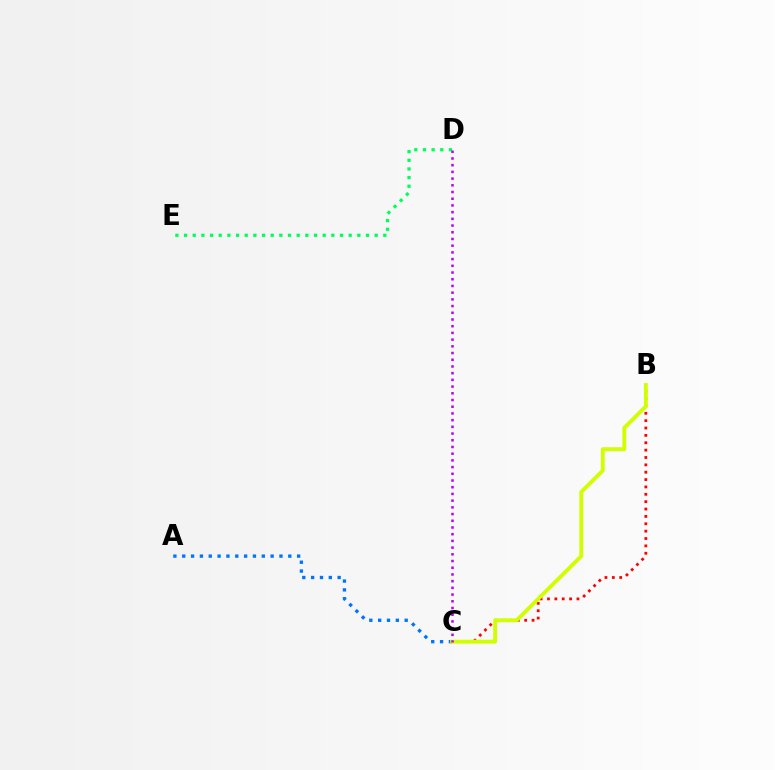{('D', 'E'): [{'color': '#00ff5c', 'line_style': 'dotted', 'thickness': 2.35}], ('A', 'C'): [{'color': '#0074ff', 'line_style': 'dotted', 'thickness': 2.4}], ('B', 'C'): [{'color': '#ff0000', 'line_style': 'dotted', 'thickness': 2.0}, {'color': '#d1ff00', 'line_style': 'solid', 'thickness': 2.78}], ('C', 'D'): [{'color': '#b900ff', 'line_style': 'dotted', 'thickness': 1.82}]}